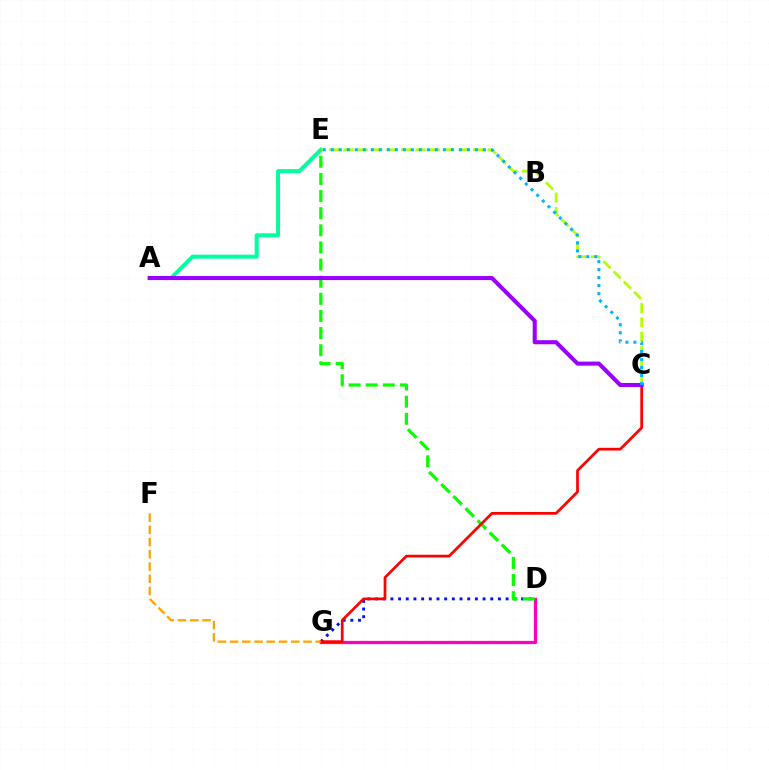{('D', 'G'): [{'color': '#0010ff', 'line_style': 'dotted', 'thickness': 2.09}, {'color': '#ff00bd', 'line_style': 'solid', 'thickness': 2.33}], ('A', 'E'): [{'color': '#00ff9d', 'line_style': 'solid', 'thickness': 2.86}], ('C', 'E'): [{'color': '#b3ff00', 'line_style': 'dashed', 'thickness': 1.96}, {'color': '#00b5ff', 'line_style': 'dotted', 'thickness': 2.18}], ('D', 'E'): [{'color': '#08ff00', 'line_style': 'dashed', 'thickness': 2.33}], ('C', 'G'): [{'color': '#ff0000', 'line_style': 'solid', 'thickness': 1.96}], ('F', 'G'): [{'color': '#ffa500', 'line_style': 'dashed', 'thickness': 1.66}], ('A', 'C'): [{'color': '#9b00ff', 'line_style': 'solid', 'thickness': 2.92}]}